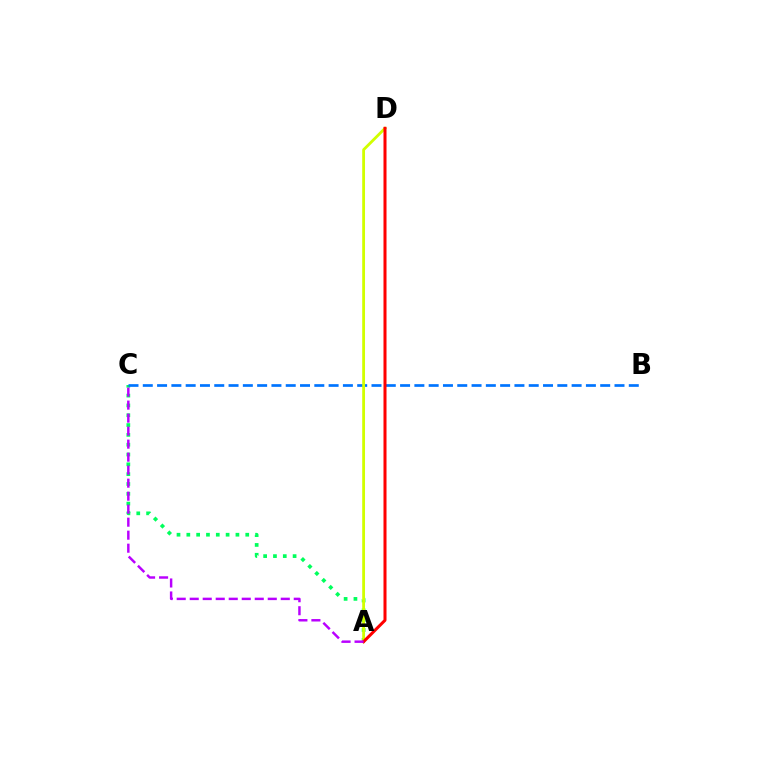{('A', 'C'): [{'color': '#00ff5c', 'line_style': 'dotted', 'thickness': 2.67}, {'color': '#b900ff', 'line_style': 'dashed', 'thickness': 1.77}], ('B', 'C'): [{'color': '#0074ff', 'line_style': 'dashed', 'thickness': 1.94}], ('A', 'D'): [{'color': '#d1ff00', 'line_style': 'solid', 'thickness': 2.02}, {'color': '#ff0000', 'line_style': 'solid', 'thickness': 2.18}]}